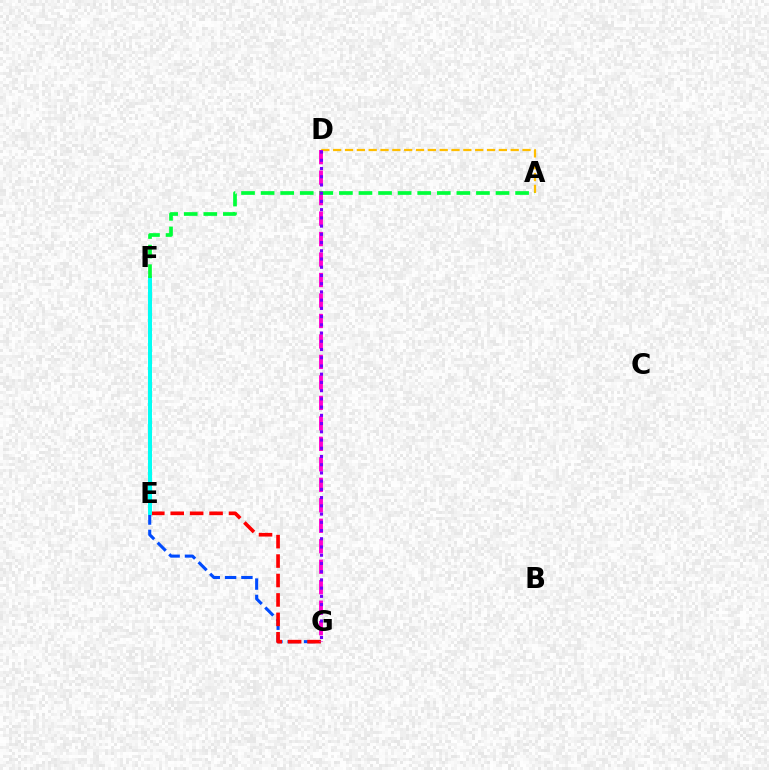{('A', 'D'): [{'color': '#ffbd00', 'line_style': 'dashed', 'thickness': 1.61}], ('E', 'G'): [{'color': '#004bff', 'line_style': 'dashed', 'thickness': 2.22}, {'color': '#ff0000', 'line_style': 'dashed', 'thickness': 2.64}], ('D', 'G'): [{'color': '#ff00cf', 'line_style': 'dashed', 'thickness': 2.78}, {'color': '#7200ff', 'line_style': 'dotted', 'thickness': 2.24}], ('E', 'F'): [{'color': '#84ff00', 'line_style': 'dashed', 'thickness': 2.08}, {'color': '#00fff6', 'line_style': 'solid', 'thickness': 2.85}], ('A', 'F'): [{'color': '#00ff39', 'line_style': 'dashed', 'thickness': 2.66}]}